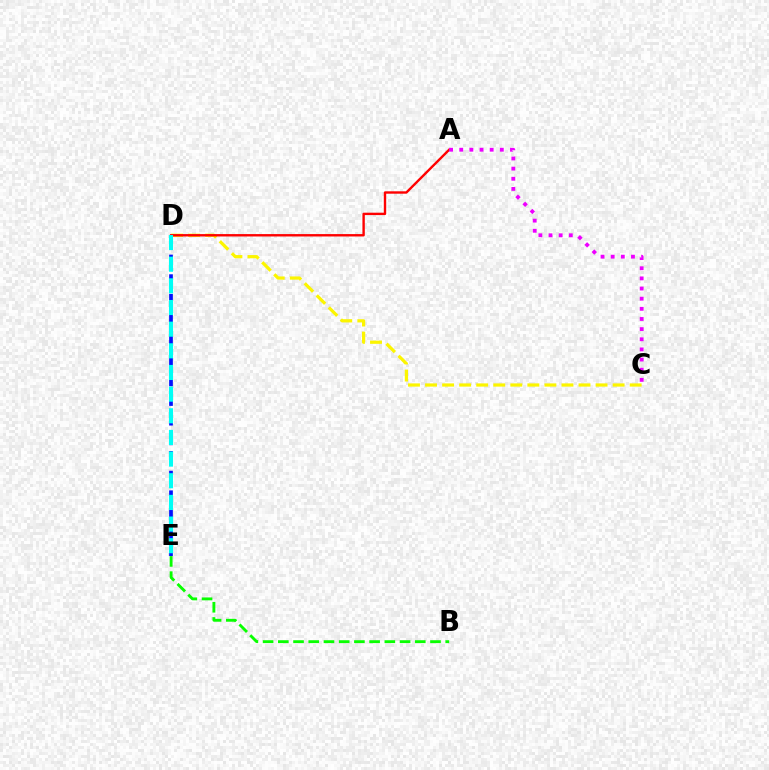{('C', 'D'): [{'color': '#fcf500', 'line_style': 'dashed', 'thickness': 2.32}], ('A', 'D'): [{'color': '#ff0000', 'line_style': 'solid', 'thickness': 1.72}], ('D', 'E'): [{'color': '#0010ff', 'line_style': 'dashed', 'thickness': 2.67}, {'color': '#00fff6', 'line_style': 'dashed', 'thickness': 2.94}], ('B', 'E'): [{'color': '#08ff00', 'line_style': 'dashed', 'thickness': 2.07}], ('A', 'C'): [{'color': '#ee00ff', 'line_style': 'dotted', 'thickness': 2.76}]}